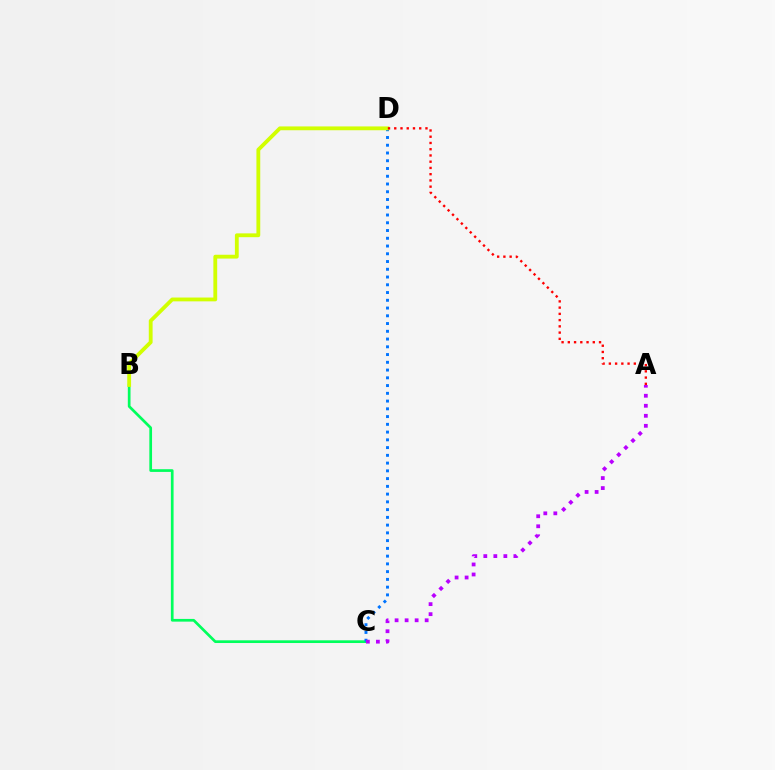{('B', 'C'): [{'color': '#00ff5c', 'line_style': 'solid', 'thickness': 1.95}], ('C', 'D'): [{'color': '#0074ff', 'line_style': 'dotted', 'thickness': 2.11}], ('B', 'D'): [{'color': '#d1ff00', 'line_style': 'solid', 'thickness': 2.75}], ('A', 'C'): [{'color': '#b900ff', 'line_style': 'dotted', 'thickness': 2.72}], ('A', 'D'): [{'color': '#ff0000', 'line_style': 'dotted', 'thickness': 1.7}]}